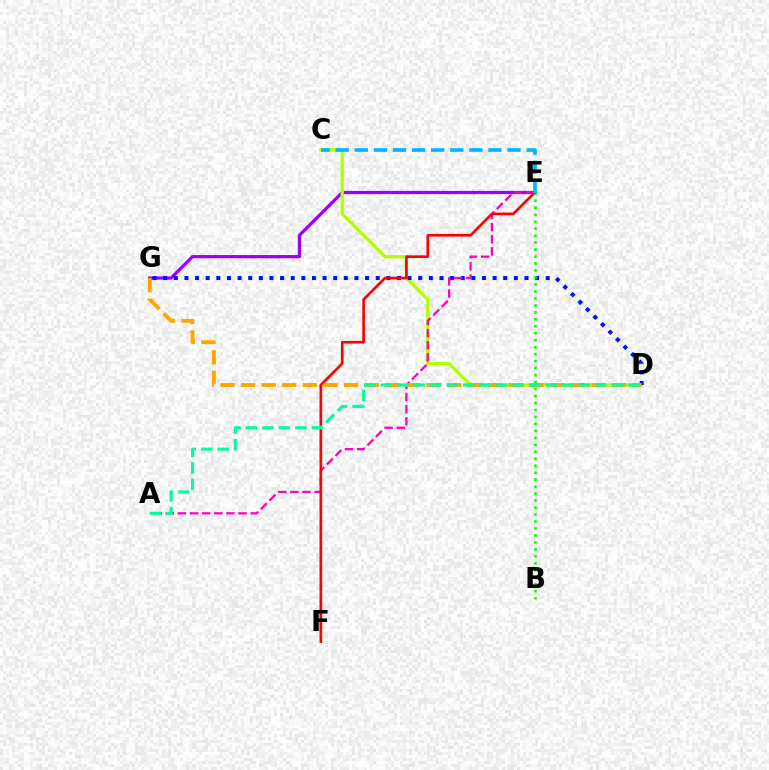{('E', 'G'): [{'color': '#9b00ff', 'line_style': 'solid', 'thickness': 2.33}], ('C', 'D'): [{'color': '#b3ff00', 'line_style': 'solid', 'thickness': 2.36}], ('D', 'G'): [{'color': '#0010ff', 'line_style': 'dotted', 'thickness': 2.89}, {'color': '#ffa500', 'line_style': 'dashed', 'thickness': 2.8}], ('A', 'E'): [{'color': '#ff00bd', 'line_style': 'dashed', 'thickness': 1.65}], ('E', 'F'): [{'color': '#ff0000', 'line_style': 'solid', 'thickness': 1.91}], ('C', 'E'): [{'color': '#00b5ff', 'line_style': 'dashed', 'thickness': 2.59}], ('B', 'E'): [{'color': '#08ff00', 'line_style': 'dotted', 'thickness': 1.89}], ('A', 'D'): [{'color': '#00ff9d', 'line_style': 'dashed', 'thickness': 2.24}]}